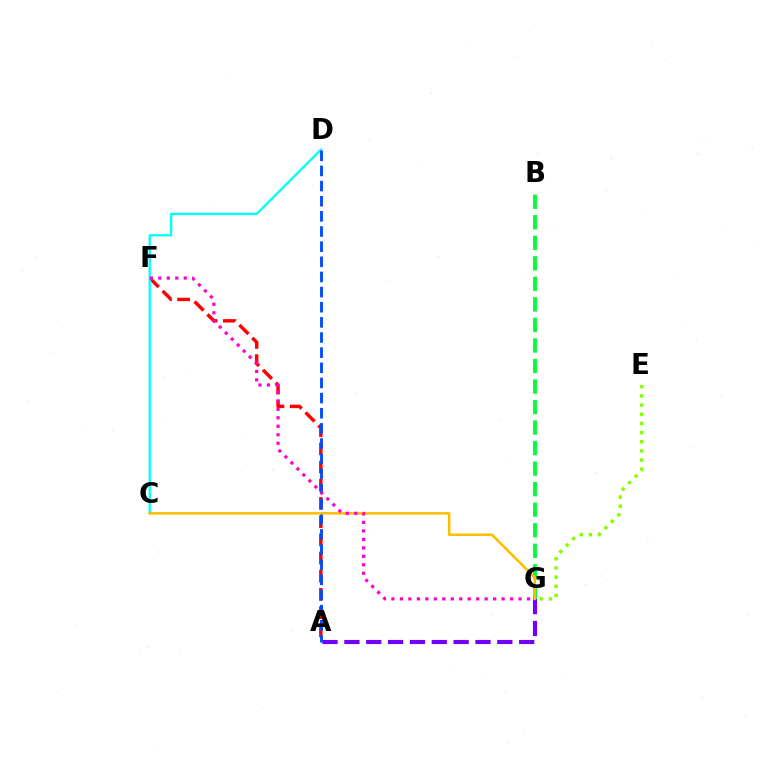{('A', 'F'): [{'color': '#ff0000', 'line_style': 'dashed', 'thickness': 2.47}], ('A', 'G'): [{'color': '#7200ff', 'line_style': 'dashed', 'thickness': 2.97}], ('C', 'D'): [{'color': '#00fff6', 'line_style': 'solid', 'thickness': 1.66}], ('A', 'D'): [{'color': '#004bff', 'line_style': 'dashed', 'thickness': 2.06}], ('E', 'G'): [{'color': '#84ff00', 'line_style': 'dotted', 'thickness': 2.49}], ('B', 'G'): [{'color': '#00ff39', 'line_style': 'dashed', 'thickness': 2.79}], ('C', 'G'): [{'color': '#ffbd00', 'line_style': 'solid', 'thickness': 1.81}], ('F', 'G'): [{'color': '#ff00cf', 'line_style': 'dotted', 'thickness': 2.3}]}